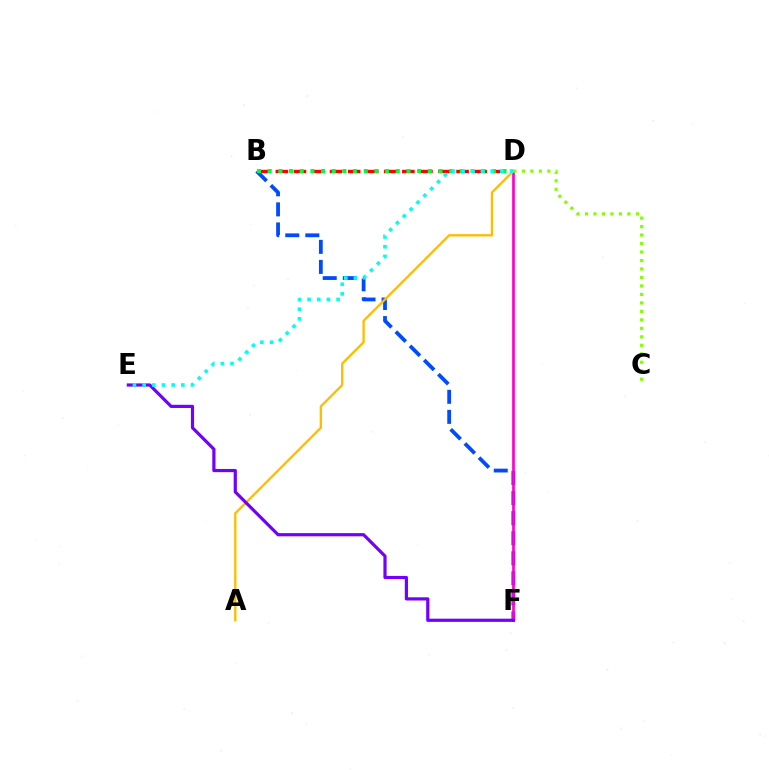{('B', 'F'): [{'color': '#004bff', 'line_style': 'dashed', 'thickness': 2.73}], ('D', 'F'): [{'color': '#ff00cf', 'line_style': 'solid', 'thickness': 1.94}], ('B', 'D'): [{'color': '#ff0000', 'line_style': 'dashed', 'thickness': 2.45}, {'color': '#00ff39', 'line_style': 'dotted', 'thickness': 2.9}], ('C', 'D'): [{'color': '#84ff00', 'line_style': 'dotted', 'thickness': 2.3}], ('A', 'D'): [{'color': '#ffbd00', 'line_style': 'solid', 'thickness': 1.69}], ('E', 'F'): [{'color': '#7200ff', 'line_style': 'solid', 'thickness': 2.29}], ('D', 'E'): [{'color': '#00fff6', 'line_style': 'dotted', 'thickness': 2.63}]}